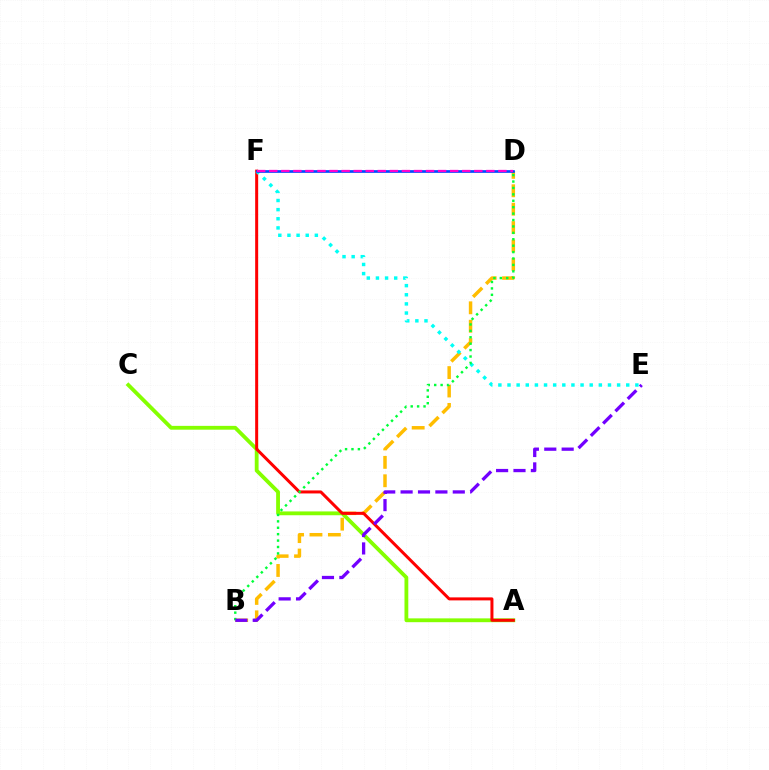{('B', 'D'): [{'color': '#ffbd00', 'line_style': 'dashed', 'thickness': 2.5}, {'color': '#00ff39', 'line_style': 'dotted', 'thickness': 1.74}], ('A', 'C'): [{'color': '#84ff00', 'line_style': 'solid', 'thickness': 2.75}], ('A', 'F'): [{'color': '#ff0000', 'line_style': 'solid', 'thickness': 2.16}], ('E', 'F'): [{'color': '#00fff6', 'line_style': 'dotted', 'thickness': 2.48}], ('D', 'F'): [{'color': '#004bff', 'line_style': 'solid', 'thickness': 1.94}, {'color': '#ff00cf', 'line_style': 'dashed', 'thickness': 1.64}], ('B', 'E'): [{'color': '#7200ff', 'line_style': 'dashed', 'thickness': 2.36}]}